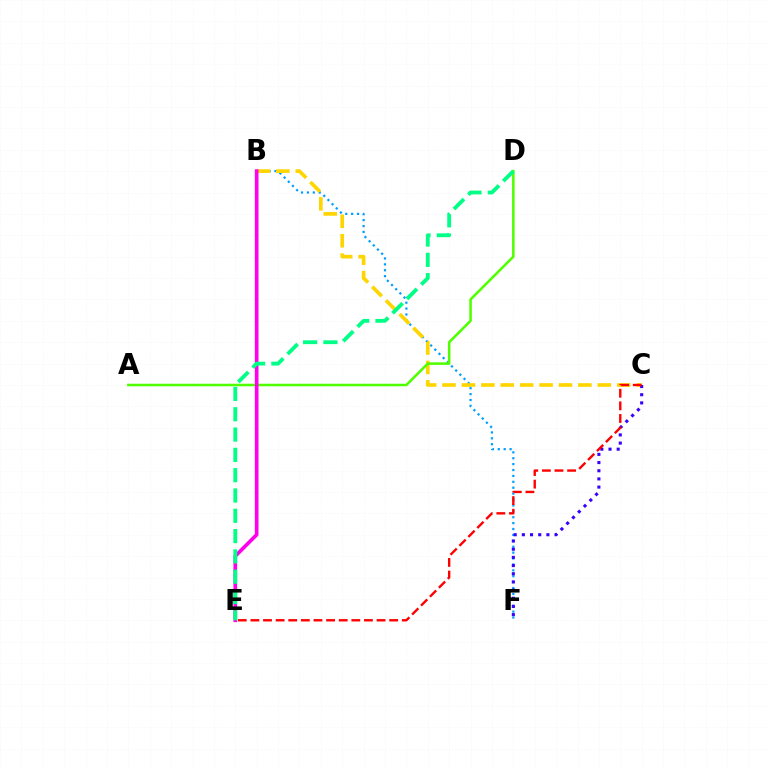{('B', 'F'): [{'color': '#009eff', 'line_style': 'dotted', 'thickness': 1.6}], ('B', 'C'): [{'color': '#ffd500', 'line_style': 'dashed', 'thickness': 2.64}], ('A', 'D'): [{'color': '#4fff00', 'line_style': 'solid', 'thickness': 1.82}], ('C', 'F'): [{'color': '#3700ff', 'line_style': 'dotted', 'thickness': 2.22}], ('C', 'E'): [{'color': '#ff0000', 'line_style': 'dashed', 'thickness': 1.71}], ('B', 'E'): [{'color': '#ff00ed', 'line_style': 'solid', 'thickness': 2.64}], ('D', 'E'): [{'color': '#00ff86', 'line_style': 'dashed', 'thickness': 2.76}]}